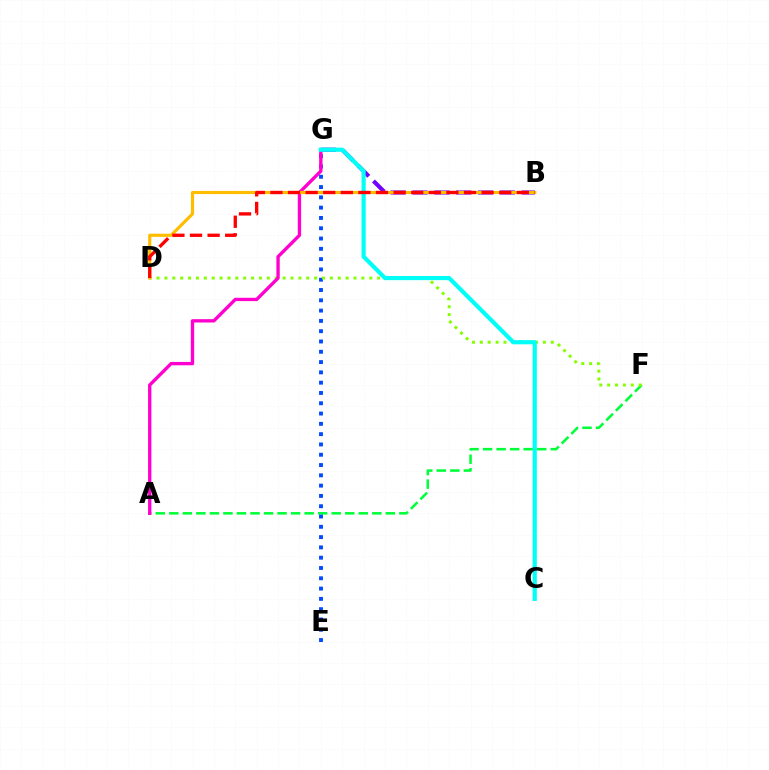{('A', 'F'): [{'color': '#00ff39', 'line_style': 'dashed', 'thickness': 1.84}], ('B', 'G'): [{'color': '#7200ff', 'line_style': 'dashed', 'thickness': 2.97}], ('E', 'G'): [{'color': '#004bff', 'line_style': 'dotted', 'thickness': 2.8}], ('D', 'F'): [{'color': '#84ff00', 'line_style': 'dotted', 'thickness': 2.14}], ('A', 'G'): [{'color': '#ff00cf', 'line_style': 'solid', 'thickness': 2.4}], ('B', 'D'): [{'color': '#ffbd00', 'line_style': 'solid', 'thickness': 2.27}, {'color': '#ff0000', 'line_style': 'dashed', 'thickness': 2.39}], ('C', 'G'): [{'color': '#00fff6', 'line_style': 'solid', 'thickness': 3.0}]}